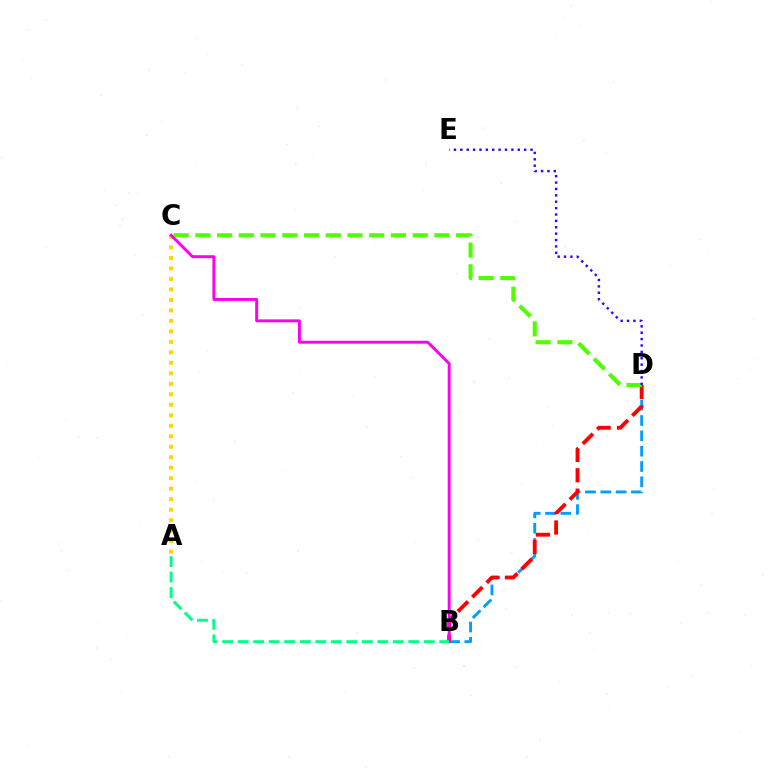{('B', 'D'): [{'color': '#009eff', 'line_style': 'dashed', 'thickness': 2.08}, {'color': '#ff0000', 'line_style': 'dashed', 'thickness': 2.77}], ('A', 'C'): [{'color': '#ffd500', 'line_style': 'dotted', 'thickness': 2.85}], ('C', 'D'): [{'color': '#4fff00', 'line_style': 'dashed', 'thickness': 2.95}], ('B', 'C'): [{'color': '#ff00ed', 'line_style': 'solid', 'thickness': 2.11}], ('D', 'E'): [{'color': '#3700ff', 'line_style': 'dotted', 'thickness': 1.73}], ('A', 'B'): [{'color': '#00ff86', 'line_style': 'dashed', 'thickness': 2.11}]}